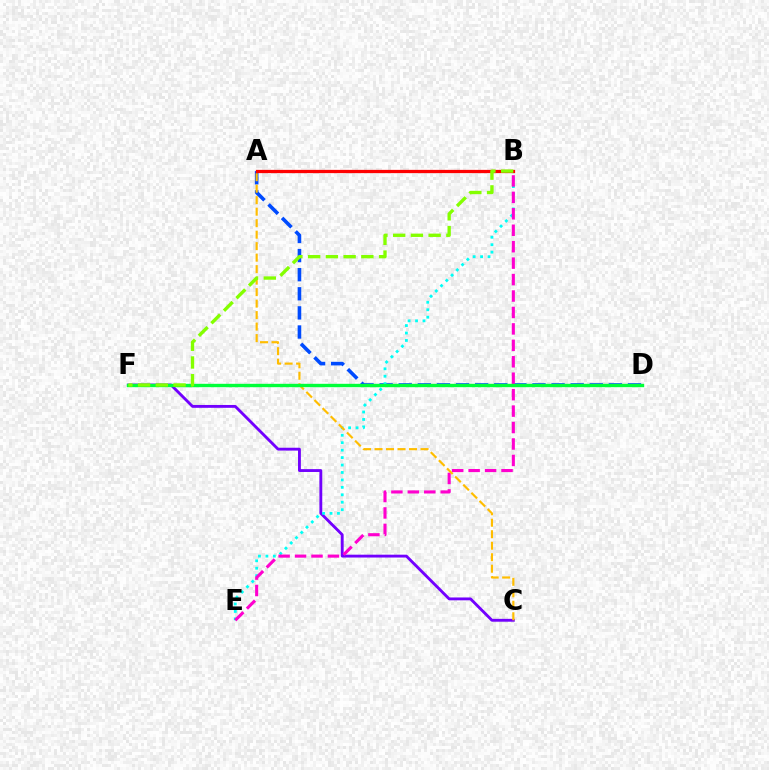{('C', 'F'): [{'color': '#7200ff', 'line_style': 'solid', 'thickness': 2.05}], ('A', 'D'): [{'color': '#004bff', 'line_style': 'dashed', 'thickness': 2.6}], ('B', 'E'): [{'color': '#00fff6', 'line_style': 'dotted', 'thickness': 2.02}, {'color': '#ff00cf', 'line_style': 'dashed', 'thickness': 2.23}], ('A', 'C'): [{'color': '#ffbd00', 'line_style': 'dashed', 'thickness': 1.56}], ('A', 'B'): [{'color': '#ff0000', 'line_style': 'solid', 'thickness': 2.35}], ('D', 'F'): [{'color': '#00ff39', 'line_style': 'solid', 'thickness': 2.44}], ('B', 'F'): [{'color': '#84ff00', 'line_style': 'dashed', 'thickness': 2.41}]}